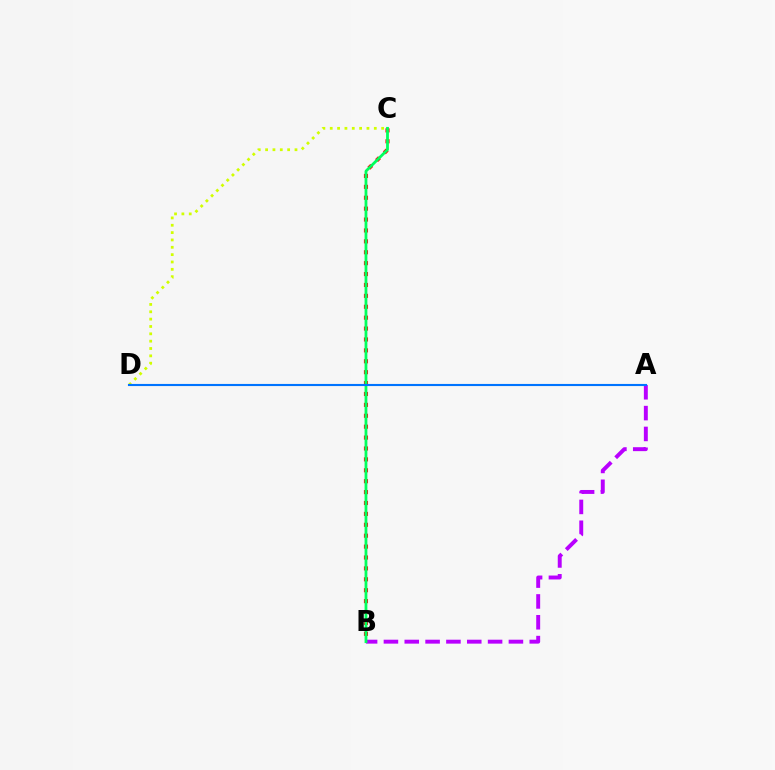{('B', 'C'): [{'color': '#ff0000', 'line_style': 'dotted', 'thickness': 2.96}, {'color': '#00ff5c', 'line_style': 'solid', 'thickness': 2.01}], ('A', 'B'): [{'color': '#b900ff', 'line_style': 'dashed', 'thickness': 2.83}], ('C', 'D'): [{'color': '#d1ff00', 'line_style': 'dotted', 'thickness': 2.0}], ('A', 'D'): [{'color': '#0074ff', 'line_style': 'solid', 'thickness': 1.52}]}